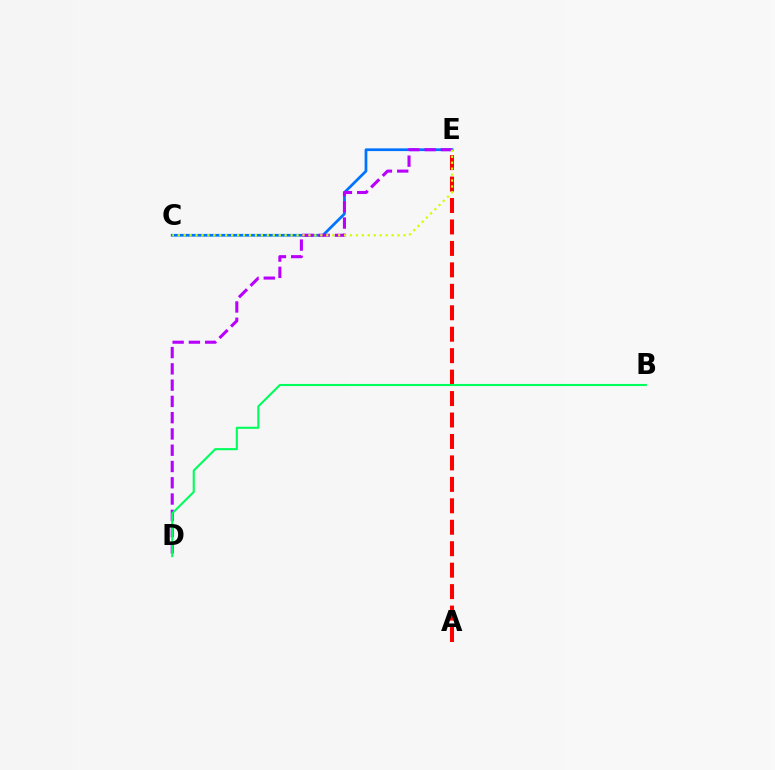{('C', 'E'): [{'color': '#0074ff', 'line_style': 'solid', 'thickness': 1.97}, {'color': '#d1ff00', 'line_style': 'dotted', 'thickness': 1.61}], ('A', 'E'): [{'color': '#ff0000', 'line_style': 'dashed', 'thickness': 2.91}], ('D', 'E'): [{'color': '#b900ff', 'line_style': 'dashed', 'thickness': 2.21}], ('B', 'D'): [{'color': '#00ff5c', 'line_style': 'solid', 'thickness': 1.52}]}